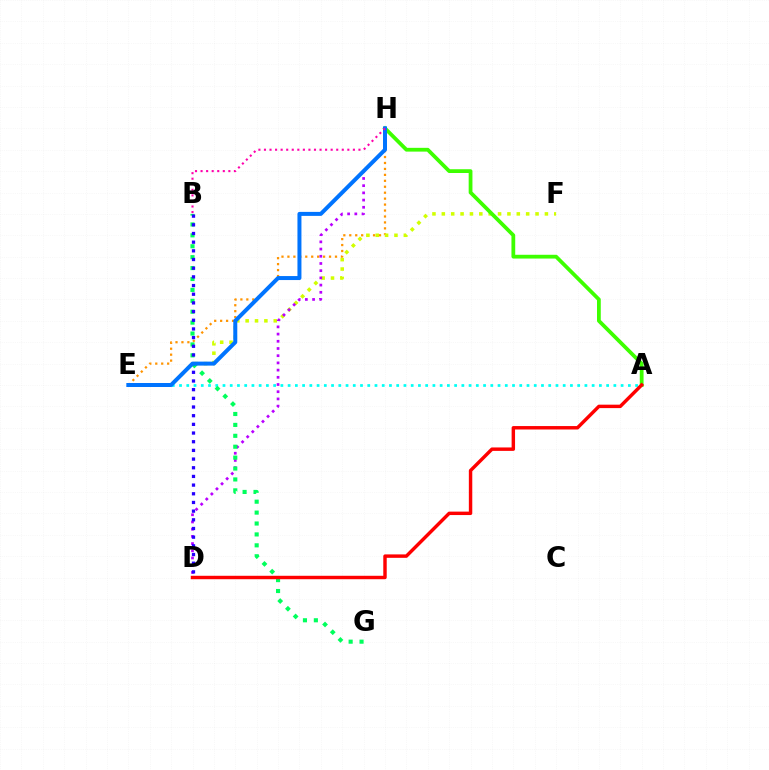{('E', 'H'): [{'color': '#ff9400', 'line_style': 'dotted', 'thickness': 1.62}, {'color': '#0074ff', 'line_style': 'solid', 'thickness': 2.88}], ('E', 'F'): [{'color': '#d1ff00', 'line_style': 'dotted', 'thickness': 2.55}], ('D', 'H'): [{'color': '#b900ff', 'line_style': 'dotted', 'thickness': 1.96}], ('A', 'E'): [{'color': '#00fff6', 'line_style': 'dotted', 'thickness': 1.97}], ('A', 'H'): [{'color': '#3dff00', 'line_style': 'solid', 'thickness': 2.72}], ('B', 'G'): [{'color': '#00ff5c', 'line_style': 'dotted', 'thickness': 2.96}], ('B', 'D'): [{'color': '#2500ff', 'line_style': 'dotted', 'thickness': 2.36}], ('A', 'D'): [{'color': '#ff0000', 'line_style': 'solid', 'thickness': 2.47}], ('B', 'H'): [{'color': '#ff00ac', 'line_style': 'dotted', 'thickness': 1.51}]}